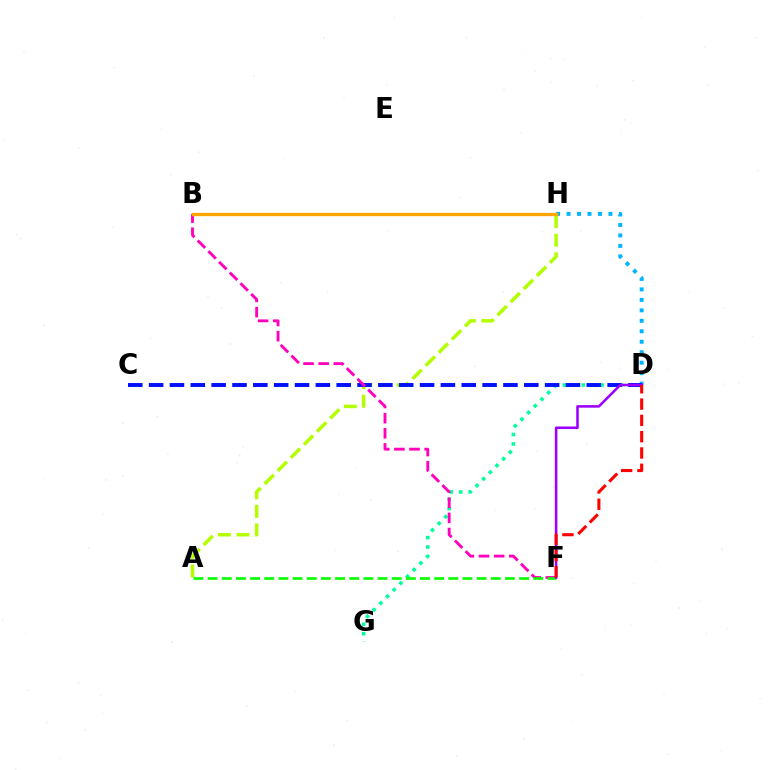{('D', 'H'): [{'color': '#00b5ff', 'line_style': 'dotted', 'thickness': 2.84}], ('D', 'G'): [{'color': '#00ff9d', 'line_style': 'dotted', 'thickness': 2.56}], ('A', 'H'): [{'color': '#b3ff00', 'line_style': 'dashed', 'thickness': 2.52}], ('C', 'D'): [{'color': '#0010ff', 'line_style': 'dashed', 'thickness': 2.83}], ('B', 'F'): [{'color': '#ff00bd', 'line_style': 'dashed', 'thickness': 2.06}], ('B', 'H'): [{'color': '#ffa500', 'line_style': 'solid', 'thickness': 2.39}], ('A', 'F'): [{'color': '#08ff00', 'line_style': 'dashed', 'thickness': 1.92}], ('D', 'F'): [{'color': '#9b00ff', 'line_style': 'solid', 'thickness': 1.85}, {'color': '#ff0000', 'line_style': 'dashed', 'thickness': 2.21}]}